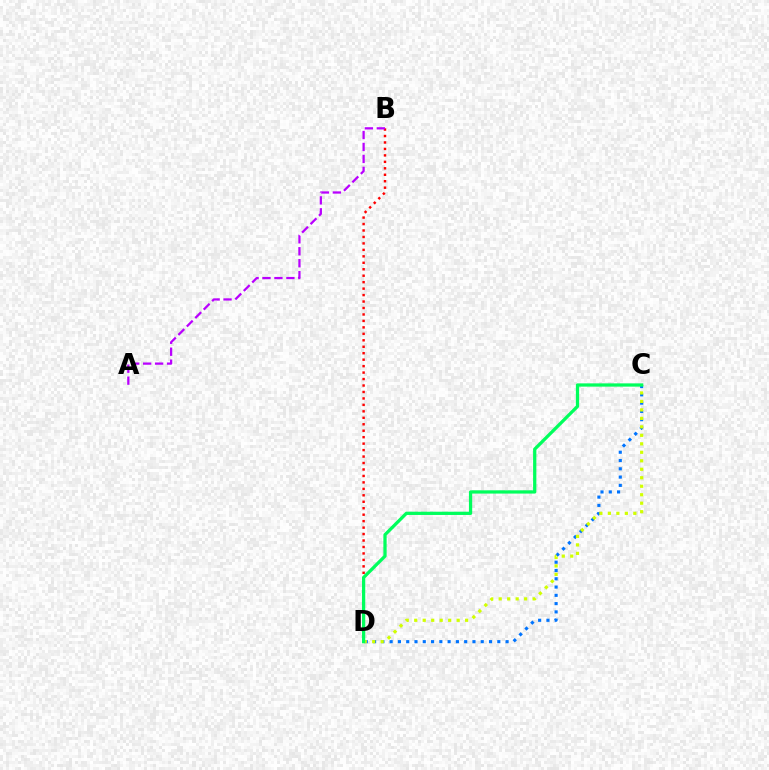{('C', 'D'): [{'color': '#0074ff', 'line_style': 'dotted', 'thickness': 2.25}, {'color': '#d1ff00', 'line_style': 'dotted', 'thickness': 2.31}, {'color': '#00ff5c', 'line_style': 'solid', 'thickness': 2.35}], ('B', 'D'): [{'color': '#ff0000', 'line_style': 'dotted', 'thickness': 1.75}], ('A', 'B'): [{'color': '#b900ff', 'line_style': 'dashed', 'thickness': 1.62}]}